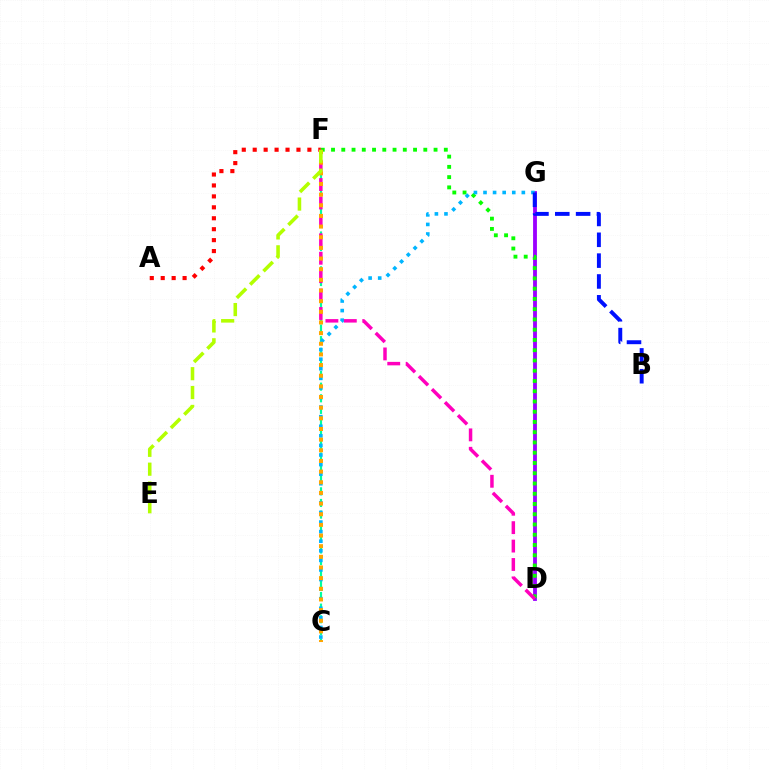{('D', 'G'): [{'color': '#9b00ff', 'line_style': 'solid', 'thickness': 2.75}], ('C', 'F'): [{'color': '#00ff9d', 'line_style': 'dashed', 'thickness': 1.58}, {'color': '#ffa500', 'line_style': 'dotted', 'thickness': 2.89}], ('A', 'F'): [{'color': '#ff0000', 'line_style': 'dotted', 'thickness': 2.97}], ('D', 'F'): [{'color': '#08ff00', 'line_style': 'dotted', 'thickness': 2.79}, {'color': '#ff00bd', 'line_style': 'dashed', 'thickness': 2.5}], ('C', 'G'): [{'color': '#00b5ff', 'line_style': 'dotted', 'thickness': 2.6}], ('E', 'F'): [{'color': '#b3ff00', 'line_style': 'dashed', 'thickness': 2.56}], ('B', 'G'): [{'color': '#0010ff', 'line_style': 'dashed', 'thickness': 2.83}]}